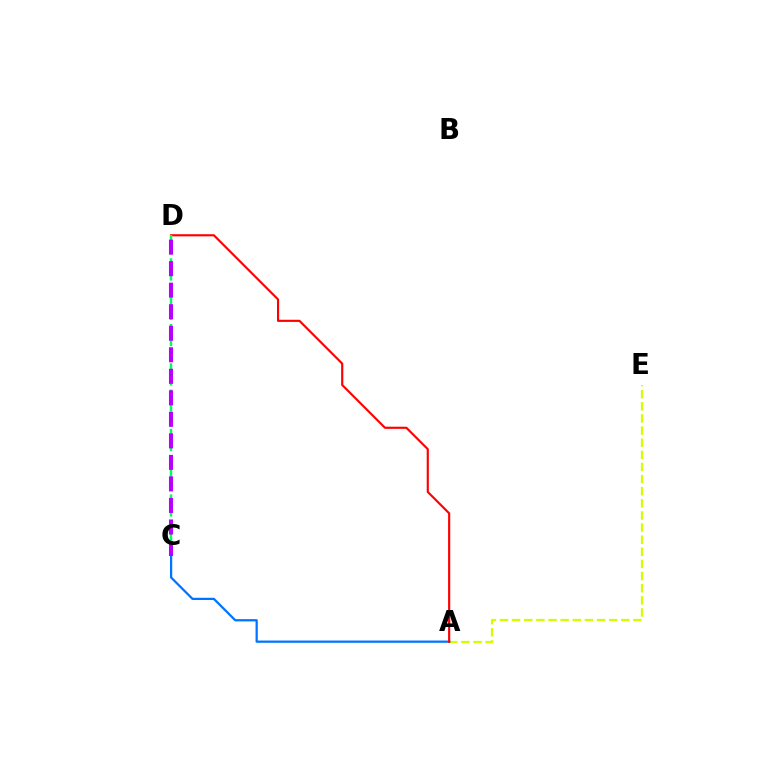{('A', 'E'): [{'color': '#d1ff00', 'line_style': 'dashed', 'thickness': 1.65}], ('A', 'C'): [{'color': '#0074ff', 'line_style': 'solid', 'thickness': 1.62}], ('A', 'D'): [{'color': '#ff0000', 'line_style': 'solid', 'thickness': 1.54}], ('C', 'D'): [{'color': '#00ff5c', 'line_style': 'dashed', 'thickness': 1.78}, {'color': '#b900ff', 'line_style': 'dashed', 'thickness': 2.92}]}